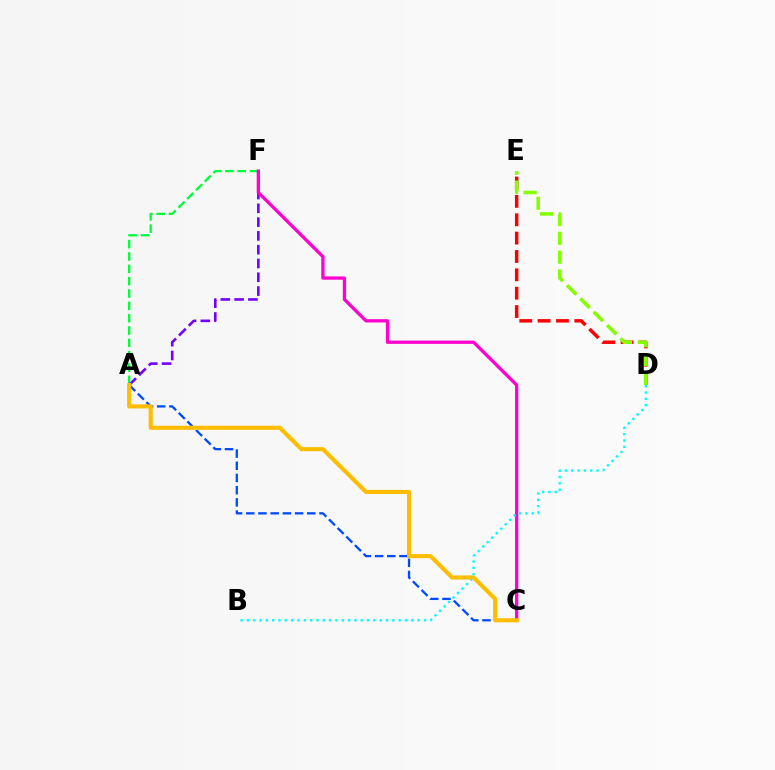{('A', 'F'): [{'color': '#00ff39', 'line_style': 'dashed', 'thickness': 1.68}, {'color': '#7200ff', 'line_style': 'dashed', 'thickness': 1.87}], ('D', 'E'): [{'color': '#ff0000', 'line_style': 'dashed', 'thickness': 2.49}, {'color': '#84ff00', 'line_style': 'dashed', 'thickness': 2.56}], ('A', 'C'): [{'color': '#004bff', 'line_style': 'dashed', 'thickness': 1.66}, {'color': '#ffbd00', 'line_style': 'solid', 'thickness': 2.96}], ('C', 'F'): [{'color': '#ff00cf', 'line_style': 'solid', 'thickness': 2.36}], ('B', 'D'): [{'color': '#00fff6', 'line_style': 'dotted', 'thickness': 1.72}]}